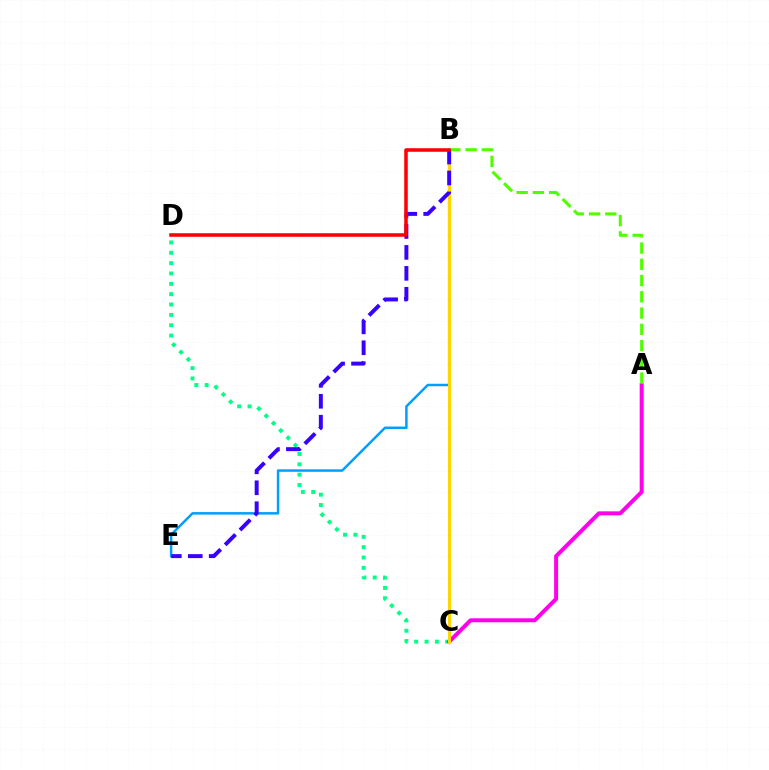{('C', 'D'): [{'color': '#00ff86', 'line_style': 'dotted', 'thickness': 2.81}], ('A', 'C'): [{'color': '#ff00ed', 'line_style': 'solid', 'thickness': 2.86}], ('B', 'E'): [{'color': '#009eff', 'line_style': 'solid', 'thickness': 1.78}, {'color': '#3700ff', 'line_style': 'dashed', 'thickness': 2.84}], ('B', 'C'): [{'color': '#ffd500', 'line_style': 'solid', 'thickness': 2.19}], ('A', 'B'): [{'color': '#4fff00', 'line_style': 'dashed', 'thickness': 2.21}], ('B', 'D'): [{'color': '#ff0000', 'line_style': 'solid', 'thickness': 2.55}]}